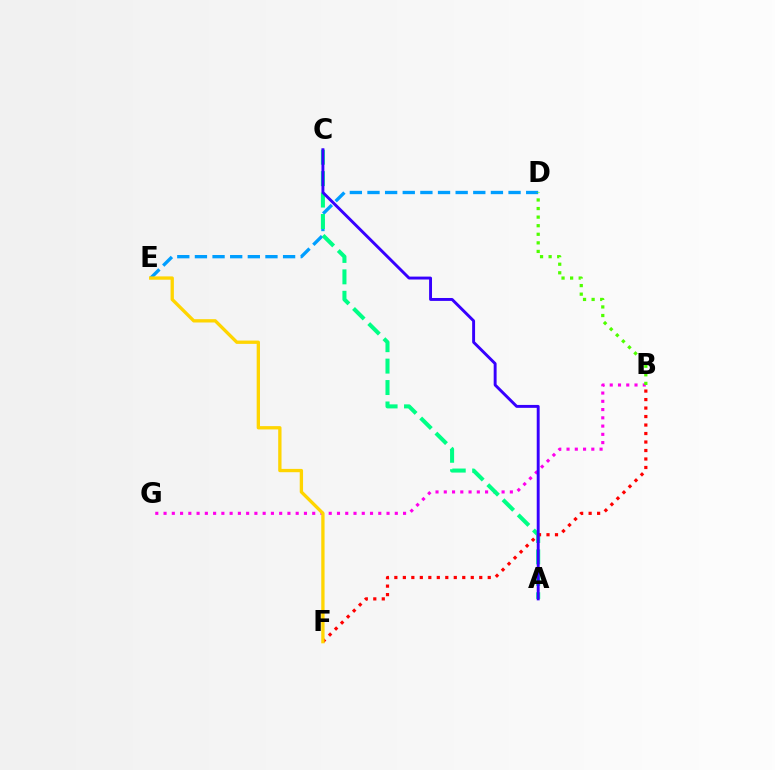{('D', 'E'): [{'color': '#009eff', 'line_style': 'dashed', 'thickness': 2.4}], ('B', 'G'): [{'color': '#ff00ed', 'line_style': 'dotted', 'thickness': 2.24}], ('A', 'C'): [{'color': '#00ff86', 'line_style': 'dashed', 'thickness': 2.91}, {'color': '#3700ff', 'line_style': 'solid', 'thickness': 2.1}], ('B', 'F'): [{'color': '#ff0000', 'line_style': 'dotted', 'thickness': 2.31}], ('B', 'D'): [{'color': '#4fff00', 'line_style': 'dotted', 'thickness': 2.33}], ('E', 'F'): [{'color': '#ffd500', 'line_style': 'solid', 'thickness': 2.39}]}